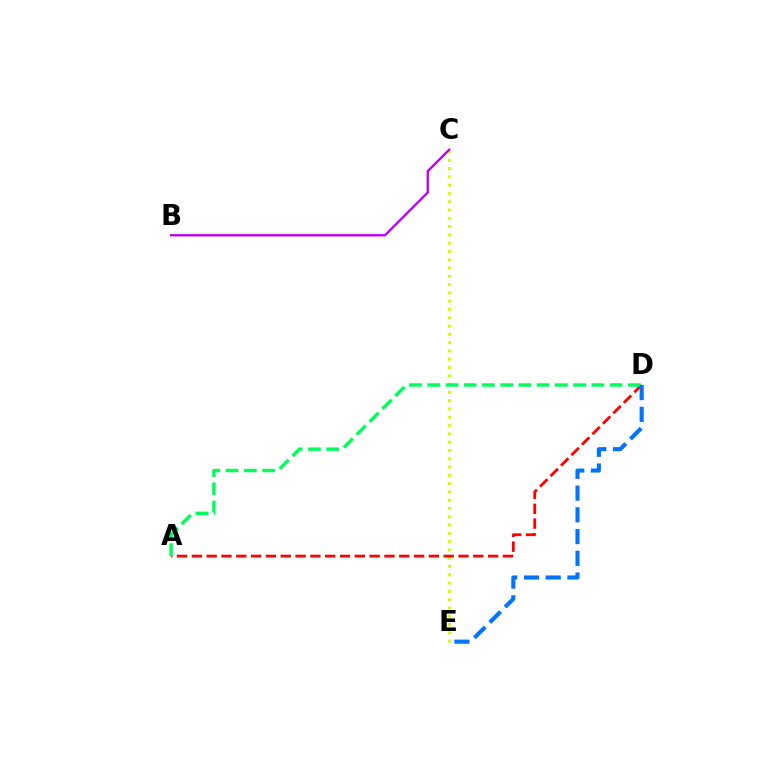{('C', 'E'): [{'color': '#d1ff00', 'line_style': 'dotted', 'thickness': 2.25}], ('A', 'D'): [{'color': '#ff0000', 'line_style': 'dashed', 'thickness': 2.01}, {'color': '#00ff5c', 'line_style': 'dashed', 'thickness': 2.48}], ('B', 'C'): [{'color': '#b900ff', 'line_style': 'solid', 'thickness': 1.68}], ('D', 'E'): [{'color': '#0074ff', 'line_style': 'dashed', 'thickness': 2.95}]}